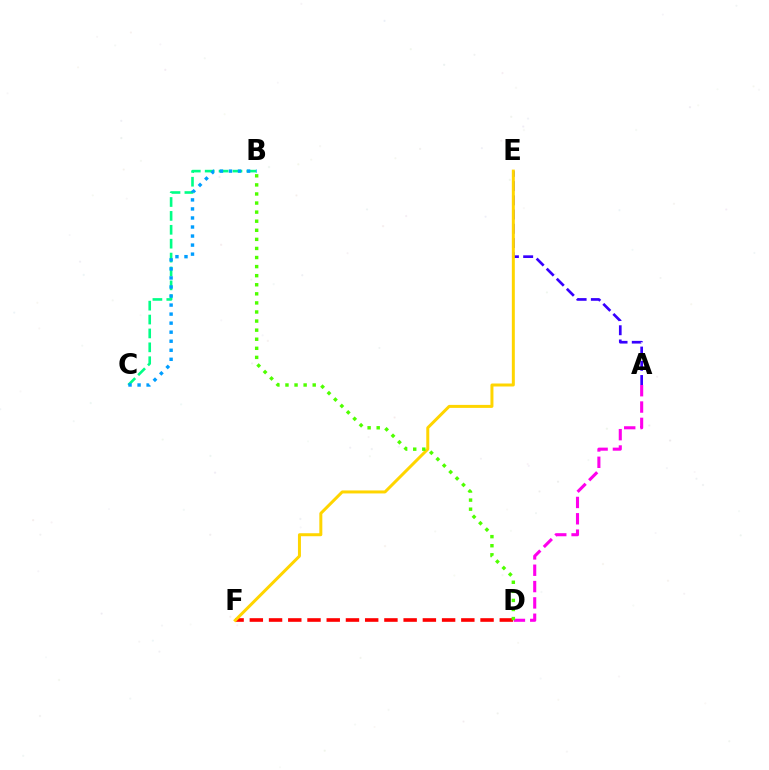{('A', 'E'): [{'color': '#3700ff', 'line_style': 'dashed', 'thickness': 1.93}], ('D', 'F'): [{'color': '#ff0000', 'line_style': 'dashed', 'thickness': 2.61}], ('E', 'F'): [{'color': '#ffd500', 'line_style': 'solid', 'thickness': 2.15}], ('B', 'C'): [{'color': '#00ff86', 'line_style': 'dashed', 'thickness': 1.89}, {'color': '#009eff', 'line_style': 'dotted', 'thickness': 2.46}], ('A', 'D'): [{'color': '#ff00ed', 'line_style': 'dashed', 'thickness': 2.22}], ('B', 'D'): [{'color': '#4fff00', 'line_style': 'dotted', 'thickness': 2.47}]}